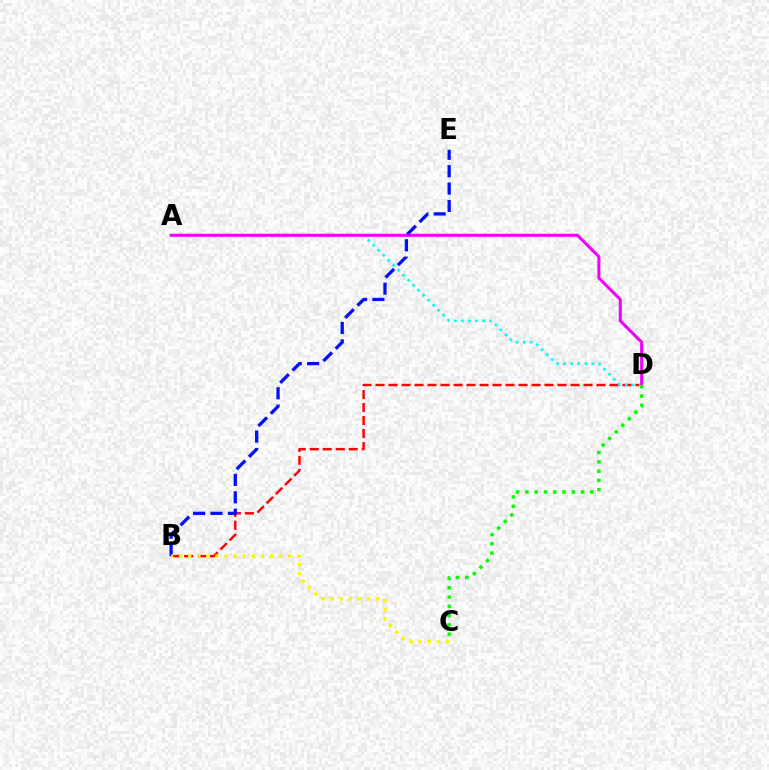{('B', 'D'): [{'color': '#ff0000', 'line_style': 'dashed', 'thickness': 1.77}], ('A', 'D'): [{'color': '#00fff6', 'line_style': 'dotted', 'thickness': 1.92}, {'color': '#ee00ff', 'line_style': 'solid', 'thickness': 2.2}], ('C', 'D'): [{'color': '#08ff00', 'line_style': 'dotted', 'thickness': 2.52}], ('B', 'E'): [{'color': '#0010ff', 'line_style': 'dashed', 'thickness': 2.36}], ('B', 'C'): [{'color': '#fcf500', 'line_style': 'dotted', 'thickness': 2.47}]}